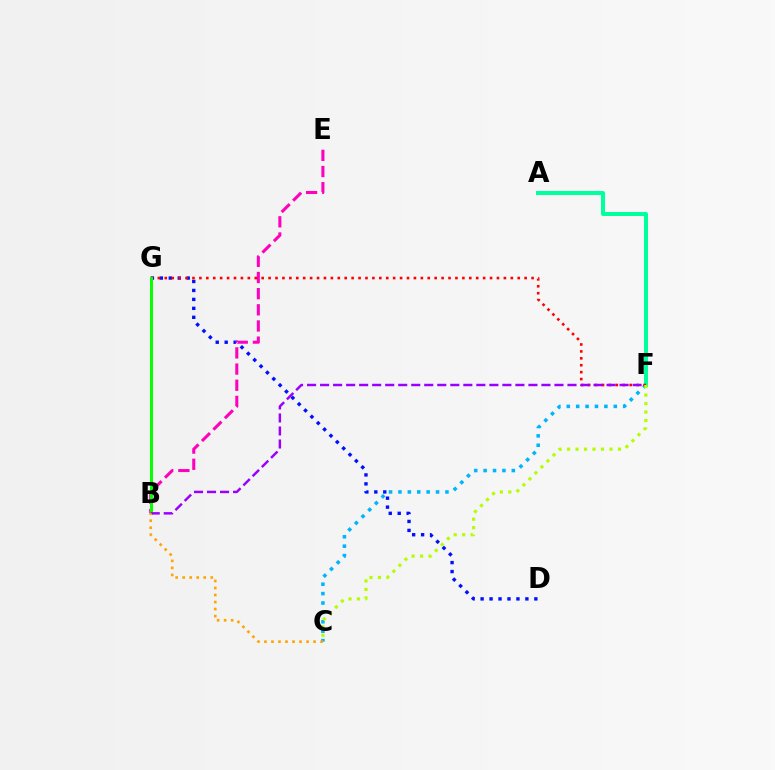{('D', 'G'): [{'color': '#0010ff', 'line_style': 'dotted', 'thickness': 2.43}], ('C', 'F'): [{'color': '#00b5ff', 'line_style': 'dotted', 'thickness': 2.55}, {'color': '#b3ff00', 'line_style': 'dotted', 'thickness': 2.31}], ('A', 'F'): [{'color': '#00ff9d', 'line_style': 'solid', 'thickness': 2.9}], ('B', 'E'): [{'color': '#ff00bd', 'line_style': 'dashed', 'thickness': 2.2}], ('F', 'G'): [{'color': '#ff0000', 'line_style': 'dotted', 'thickness': 1.88}], ('B', 'G'): [{'color': '#08ff00', 'line_style': 'solid', 'thickness': 2.14}], ('B', 'F'): [{'color': '#9b00ff', 'line_style': 'dashed', 'thickness': 1.77}], ('B', 'C'): [{'color': '#ffa500', 'line_style': 'dotted', 'thickness': 1.91}]}